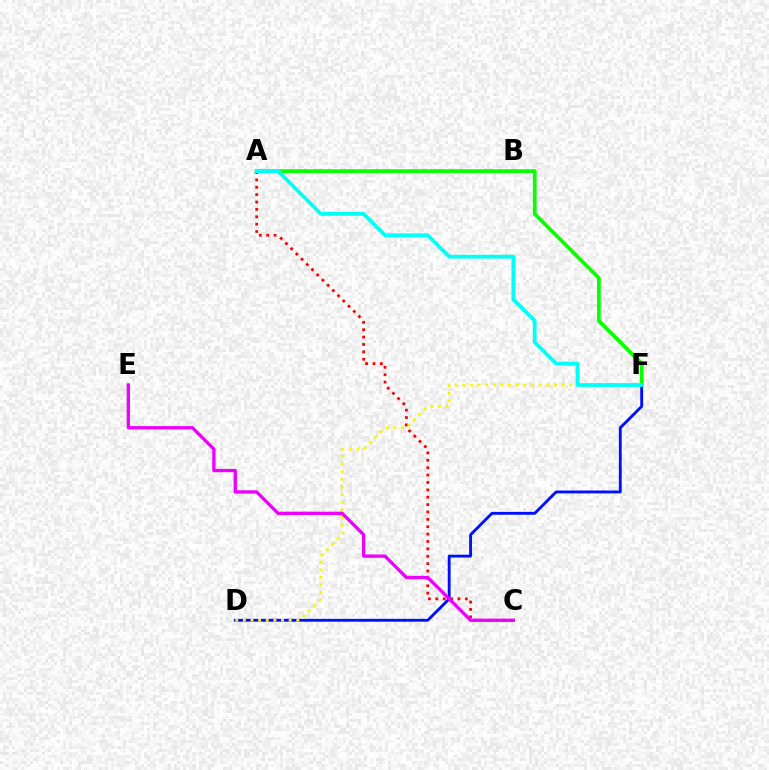{('A', 'C'): [{'color': '#ff0000', 'line_style': 'dotted', 'thickness': 2.01}], ('A', 'F'): [{'color': '#08ff00', 'line_style': 'solid', 'thickness': 2.69}, {'color': '#00fff6', 'line_style': 'solid', 'thickness': 2.72}], ('D', 'F'): [{'color': '#0010ff', 'line_style': 'solid', 'thickness': 2.05}, {'color': '#fcf500', 'line_style': 'dotted', 'thickness': 2.07}], ('C', 'E'): [{'color': '#ee00ff', 'line_style': 'solid', 'thickness': 2.39}]}